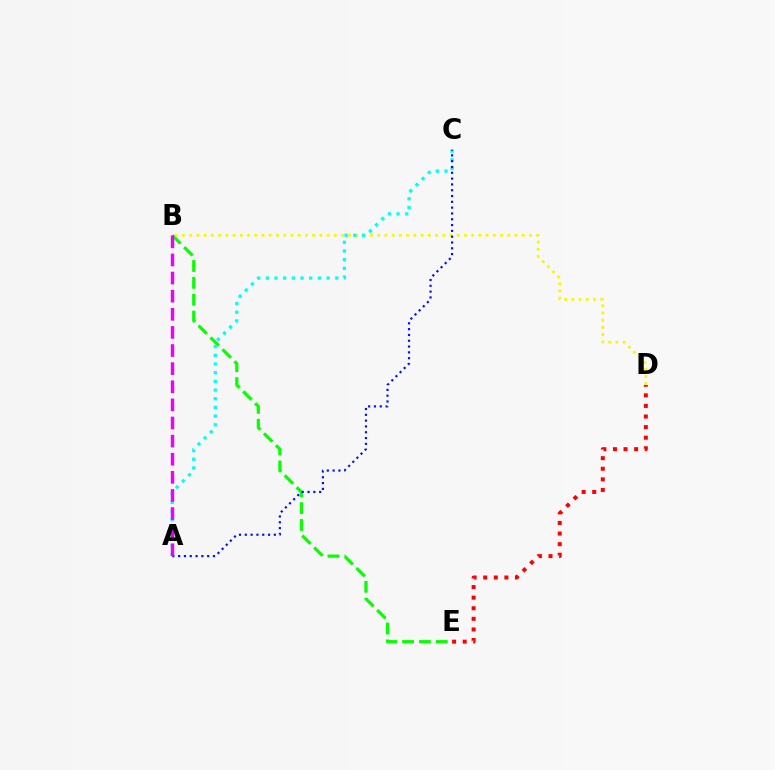{('D', 'E'): [{'color': '#ff0000', 'line_style': 'dotted', 'thickness': 2.88}], ('B', 'E'): [{'color': '#08ff00', 'line_style': 'dashed', 'thickness': 2.29}], ('B', 'D'): [{'color': '#fcf500', 'line_style': 'dotted', 'thickness': 1.96}], ('A', 'C'): [{'color': '#00fff6', 'line_style': 'dotted', 'thickness': 2.36}, {'color': '#0010ff', 'line_style': 'dotted', 'thickness': 1.58}], ('A', 'B'): [{'color': '#ee00ff', 'line_style': 'dashed', 'thickness': 2.46}]}